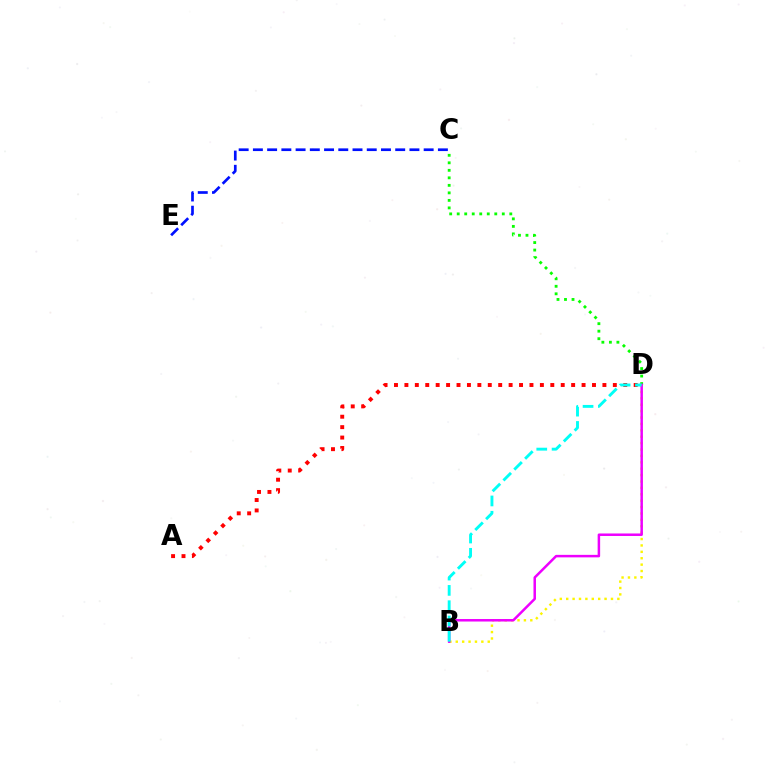{('B', 'D'): [{'color': '#fcf500', 'line_style': 'dotted', 'thickness': 1.74}, {'color': '#ee00ff', 'line_style': 'solid', 'thickness': 1.8}, {'color': '#00fff6', 'line_style': 'dashed', 'thickness': 2.08}], ('C', 'E'): [{'color': '#0010ff', 'line_style': 'dashed', 'thickness': 1.93}], ('C', 'D'): [{'color': '#08ff00', 'line_style': 'dotted', 'thickness': 2.04}], ('A', 'D'): [{'color': '#ff0000', 'line_style': 'dotted', 'thickness': 2.83}]}